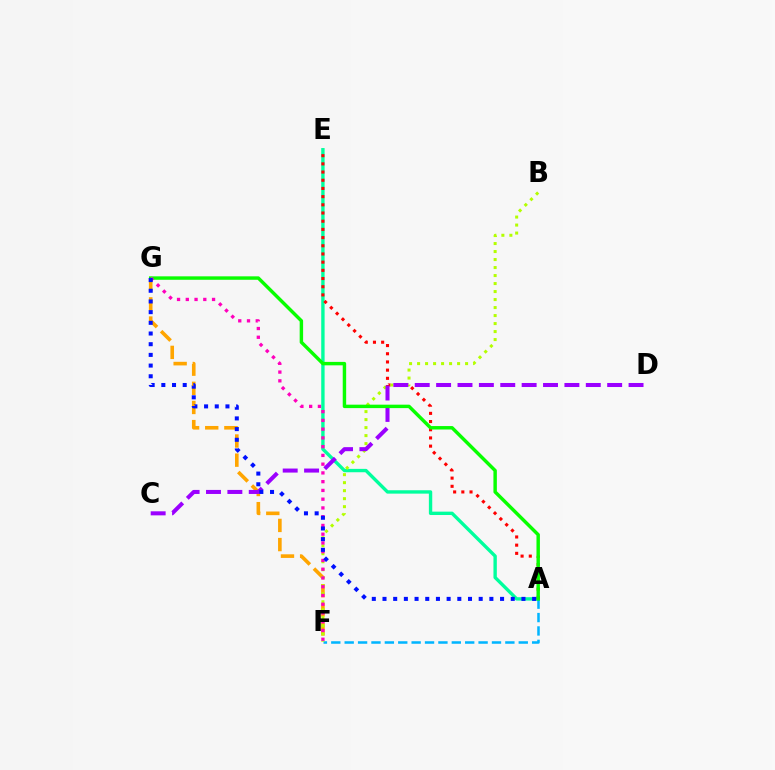{('F', 'G'): [{'color': '#ffa500', 'line_style': 'dashed', 'thickness': 2.6}, {'color': '#ff00bd', 'line_style': 'dotted', 'thickness': 2.38}], ('A', 'E'): [{'color': '#00ff9d', 'line_style': 'solid', 'thickness': 2.43}, {'color': '#ff0000', 'line_style': 'dotted', 'thickness': 2.23}], ('A', 'F'): [{'color': '#00b5ff', 'line_style': 'dashed', 'thickness': 1.82}], ('B', 'F'): [{'color': '#b3ff00', 'line_style': 'dotted', 'thickness': 2.17}], ('C', 'D'): [{'color': '#9b00ff', 'line_style': 'dashed', 'thickness': 2.9}], ('A', 'G'): [{'color': '#08ff00', 'line_style': 'solid', 'thickness': 2.47}, {'color': '#0010ff', 'line_style': 'dotted', 'thickness': 2.9}]}